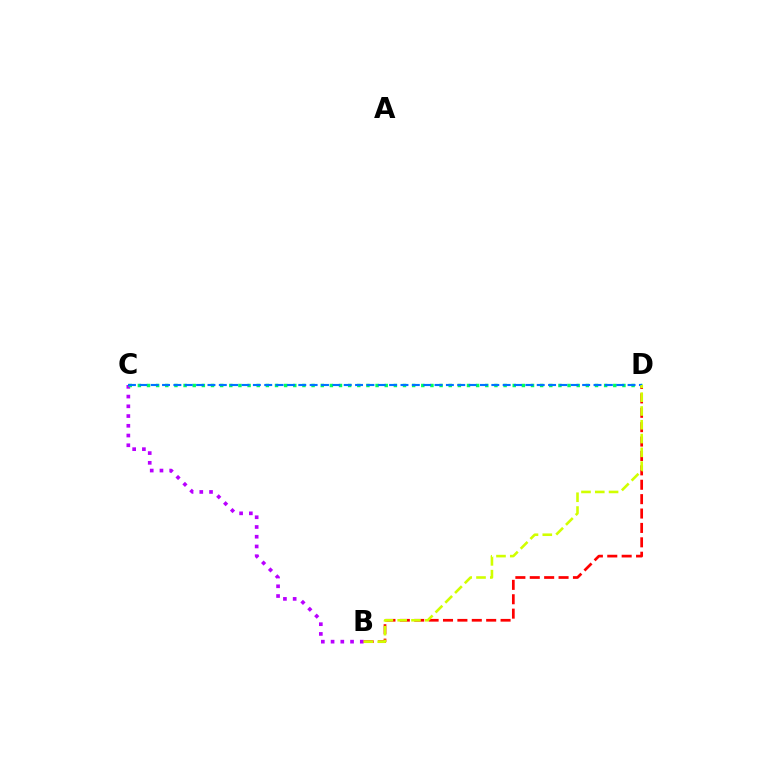{('B', 'C'): [{'color': '#b900ff', 'line_style': 'dotted', 'thickness': 2.65}], ('B', 'D'): [{'color': '#ff0000', 'line_style': 'dashed', 'thickness': 1.96}, {'color': '#d1ff00', 'line_style': 'dashed', 'thickness': 1.87}], ('C', 'D'): [{'color': '#00ff5c', 'line_style': 'dotted', 'thickness': 2.48}, {'color': '#0074ff', 'line_style': 'dashed', 'thickness': 1.54}]}